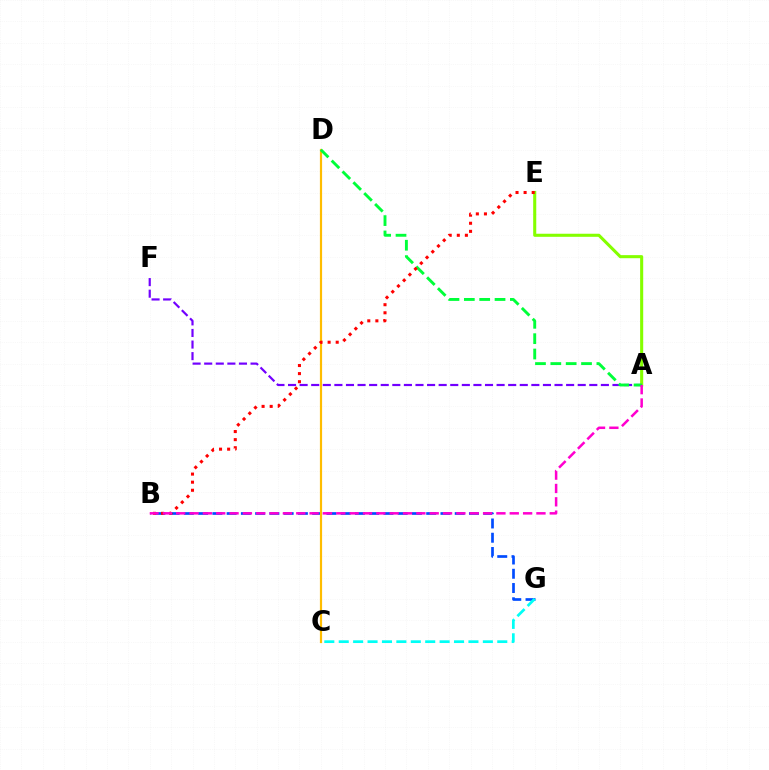{('A', 'E'): [{'color': '#84ff00', 'line_style': 'solid', 'thickness': 2.21}], ('B', 'G'): [{'color': '#004bff', 'line_style': 'dashed', 'thickness': 1.94}], ('C', 'D'): [{'color': '#ffbd00', 'line_style': 'solid', 'thickness': 1.58}], ('A', 'F'): [{'color': '#7200ff', 'line_style': 'dashed', 'thickness': 1.57}], ('A', 'D'): [{'color': '#00ff39', 'line_style': 'dashed', 'thickness': 2.08}], ('B', 'E'): [{'color': '#ff0000', 'line_style': 'dotted', 'thickness': 2.2}], ('A', 'B'): [{'color': '#ff00cf', 'line_style': 'dashed', 'thickness': 1.81}], ('C', 'G'): [{'color': '#00fff6', 'line_style': 'dashed', 'thickness': 1.96}]}